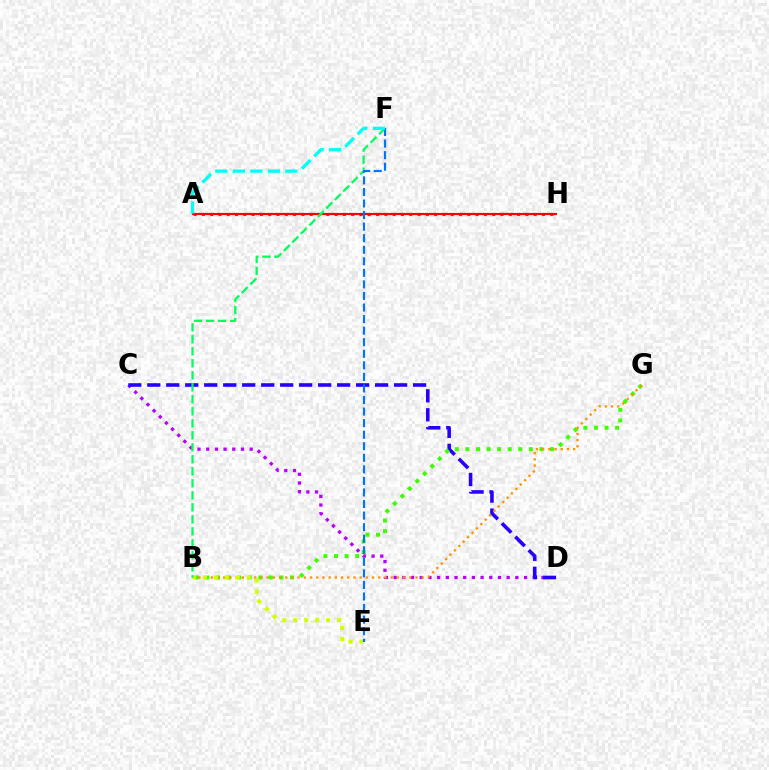{('C', 'D'): [{'color': '#b900ff', 'line_style': 'dotted', 'thickness': 2.36}, {'color': '#2500ff', 'line_style': 'dashed', 'thickness': 2.58}], ('A', 'H'): [{'color': '#ff00ac', 'line_style': 'dotted', 'thickness': 2.25}, {'color': '#ff0000', 'line_style': 'solid', 'thickness': 1.57}], ('B', 'G'): [{'color': '#3dff00', 'line_style': 'dotted', 'thickness': 2.87}, {'color': '#ff9400', 'line_style': 'dotted', 'thickness': 1.69}], ('B', 'E'): [{'color': '#d1ff00', 'line_style': 'dotted', 'thickness': 2.98}], ('B', 'F'): [{'color': '#00ff5c', 'line_style': 'dashed', 'thickness': 1.63}], ('E', 'F'): [{'color': '#0074ff', 'line_style': 'dashed', 'thickness': 1.57}], ('A', 'F'): [{'color': '#00fff6', 'line_style': 'dashed', 'thickness': 2.38}]}